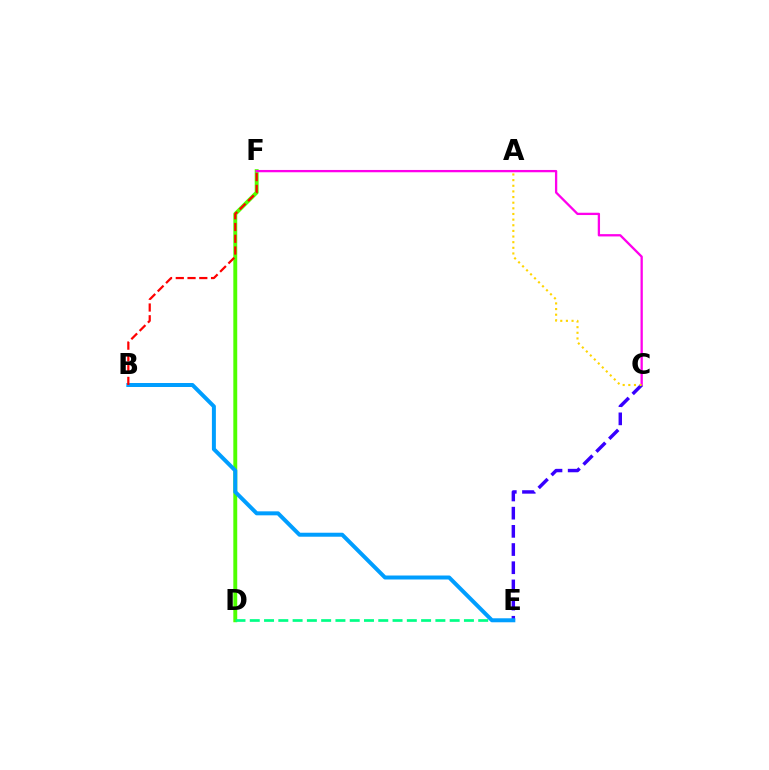{('D', 'F'): [{'color': '#4fff00', 'line_style': 'solid', 'thickness': 2.81}], ('C', 'F'): [{'color': '#ff00ed', 'line_style': 'solid', 'thickness': 1.66}], ('D', 'E'): [{'color': '#00ff86', 'line_style': 'dashed', 'thickness': 1.94}], ('C', 'E'): [{'color': '#3700ff', 'line_style': 'dashed', 'thickness': 2.47}], ('B', 'E'): [{'color': '#009eff', 'line_style': 'solid', 'thickness': 2.87}], ('A', 'C'): [{'color': '#ffd500', 'line_style': 'dotted', 'thickness': 1.53}], ('B', 'F'): [{'color': '#ff0000', 'line_style': 'dashed', 'thickness': 1.6}]}